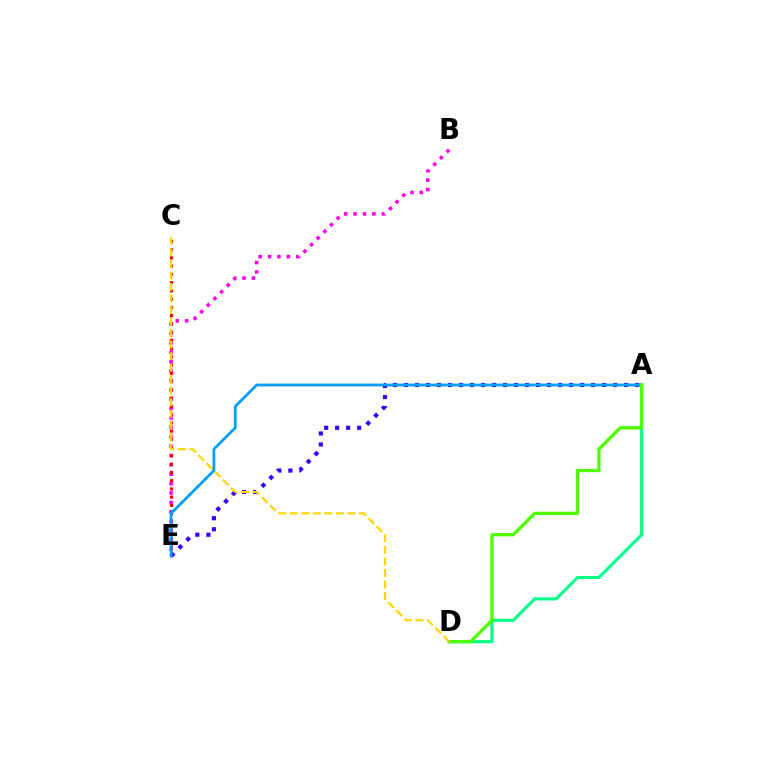{('B', 'E'): [{'color': '#ff00ed', 'line_style': 'dotted', 'thickness': 2.55}], ('C', 'E'): [{'color': '#ff0000', 'line_style': 'dotted', 'thickness': 2.24}], ('A', 'E'): [{'color': '#3700ff', 'line_style': 'dotted', 'thickness': 2.99}, {'color': '#009eff', 'line_style': 'solid', 'thickness': 1.99}], ('A', 'D'): [{'color': '#00ff86', 'line_style': 'solid', 'thickness': 2.25}, {'color': '#4fff00', 'line_style': 'solid', 'thickness': 2.36}], ('C', 'D'): [{'color': '#ffd500', 'line_style': 'dashed', 'thickness': 1.57}]}